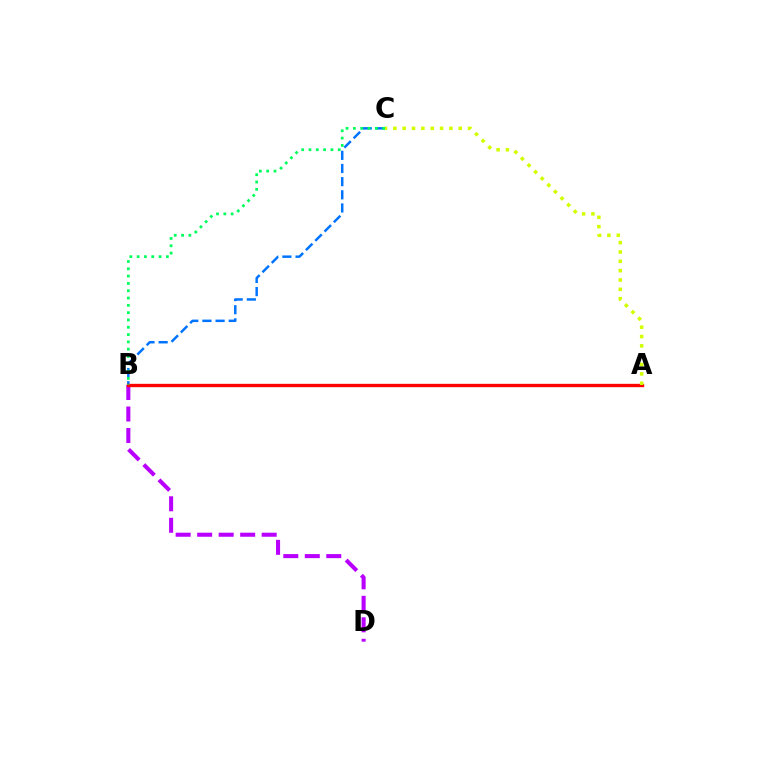{('B', 'C'): [{'color': '#0074ff', 'line_style': 'dashed', 'thickness': 1.79}, {'color': '#00ff5c', 'line_style': 'dotted', 'thickness': 1.99}], ('B', 'D'): [{'color': '#b900ff', 'line_style': 'dashed', 'thickness': 2.92}], ('A', 'B'): [{'color': '#ff0000', 'line_style': 'solid', 'thickness': 2.41}], ('A', 'C'): [{'color': '#d1ff00', 'line_style': 'dotted', 'thickness': 2.54}]}